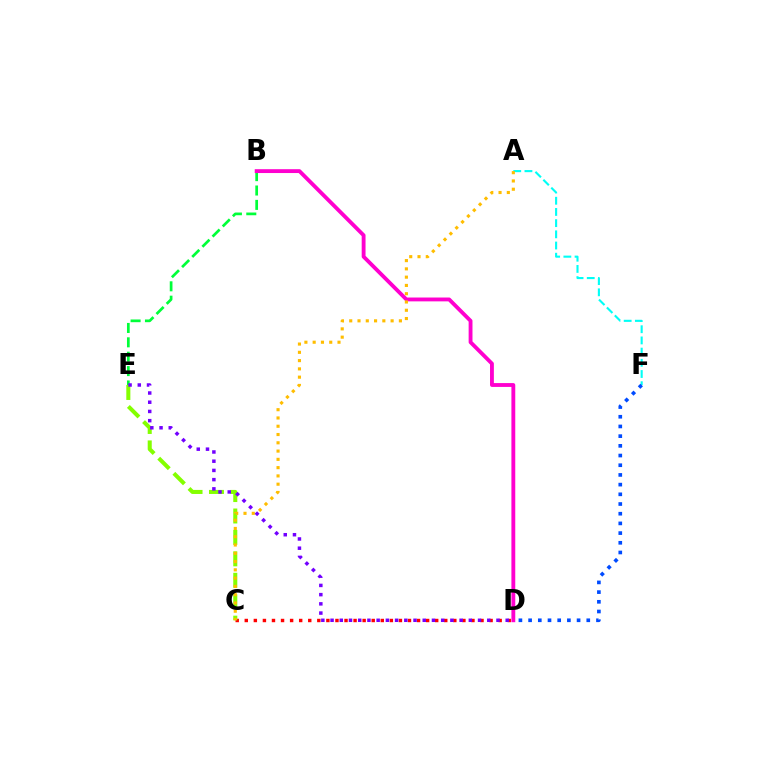{('C', 'D'): [{'color': '#ff0000', 'line_style': 'dotted', 'thickness': 2.46}], ('B', 'E'): [{'color': '#00ff39', 'line_style': 'dashed', 'thickness': 1.95}], ('C', 'E'): [{'color': '#84ff00', 'line_style': 'dashed', 'thickness': 2.91}], ('B', 'D'): [{'color': '#ff00cf', 'line_style': 'solid', 'thickness': 2.77}], ('A', 'F'): [{'color': '#00fff6', 'line_style': 'dashed', 'thickness': 1.52}], ('A', 'C'): [{'color': '#ffbd00', 'line_style': 'dotted', 'thickness': 2.25}], ('D', 'E'): [{'color': '#7200ff', 'line_style': 'dotted', 'thickness': 2.5}], ('D', 'F'): [{'color': '#004bff', 'line_style': 'dotted', 'thickness': 2.63}]}